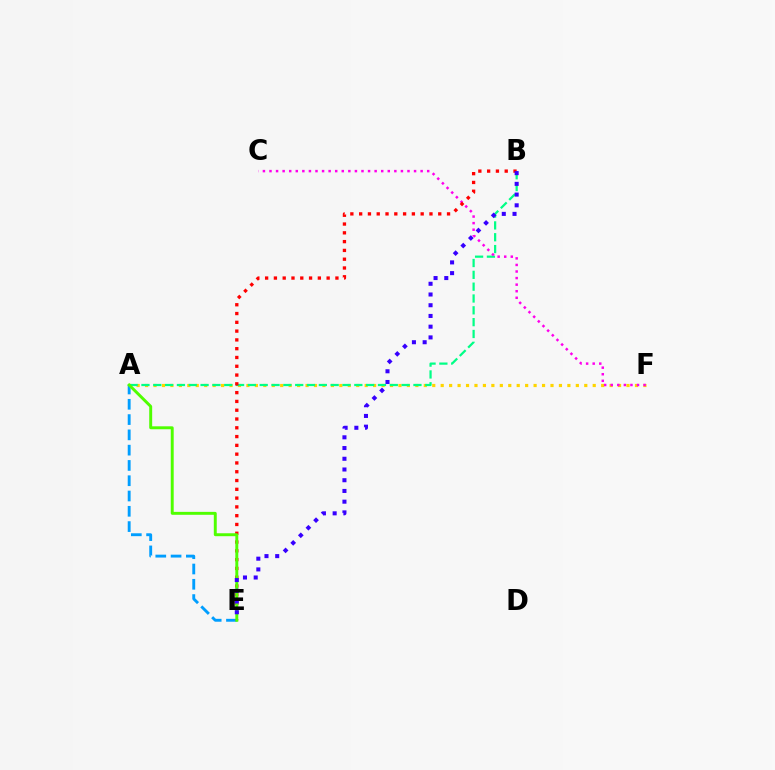{('A', 'E'): [{'color': '#009eff', 'line_style': 'dashed', 'thickness': 2.08}, {'color': '#4fff00', 'line_style': 'solid', 'thickness': 2.11}], ('A', 'F'): [{'color': '#ffd500', 'line_style': 'dotted', 'thickness': 2.29}], ('A', 'B'): [{'color': '#00ff86', 'line_style': 'dashed', 'thickness': 1.61}], ('C', 'F'): [{'color': '#ff00ed', 'line_style': 'dotted', 'thickness': 1.79}], ('B', 'E'): [{'color': '#ff0000', 'line_style': 'dotted', 'thickness': 2.39}, {'color': '#3700ff', 'line_style': 'dotted', 'thickness': 2.91}]}